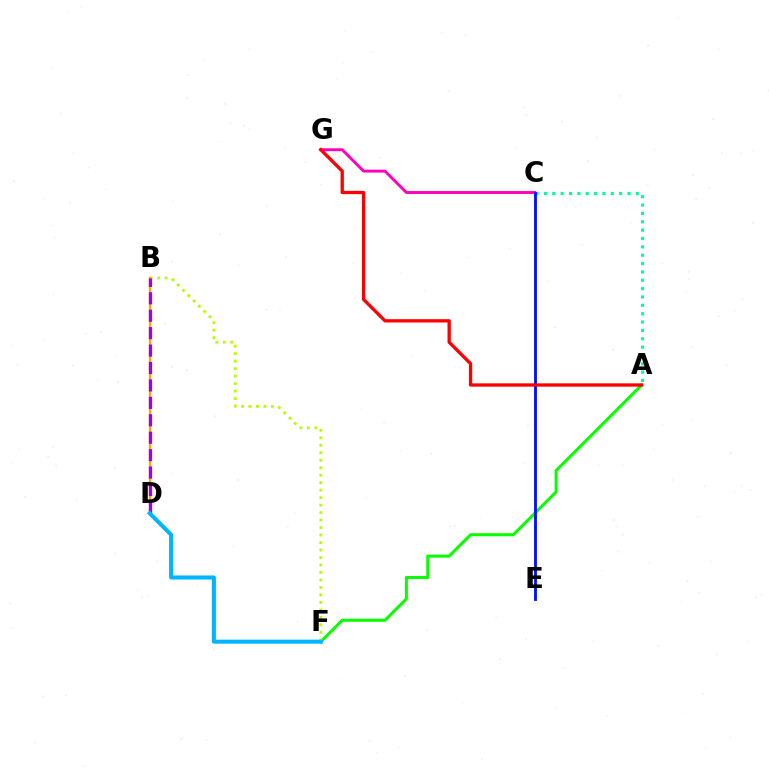{('A', 'C'): [{'color': '#00ff9d', 'line_style': 'dotted', 'thickness': 2.27}], ('A', 'F'): [{'color': '#08ff00', 'line_style': 'solid', 'thickness': 2.18}], ('B', 'F'): [{'color': '#b3ff00', 'line_style': 'dotted', 'thickness': 2.03}], ('C', 'G'): [{'color': '#ff00bd', 'line_style': 'solid', 'thickness': 2.09}], ('B', 'D'): [{'color': '#ffa500', 'line_style': 'solid', 'thickness': 1.7}, {'color': '#9b00ff', 'line_style': 'dashed', 'thickness': 2.37}], ('D', 'F'): [{'color': '#00b5ff', 'line_style': 'solid', 'thickness': 2.92}], ('C', 'E'): [{'color': '#0010ff', 'line_style': 'solid', 'thickness': 2.05}], ('A', 'G'): [{'color': '#ff0000', 'line_style': 'solid', 'thickness': 2.38}]}